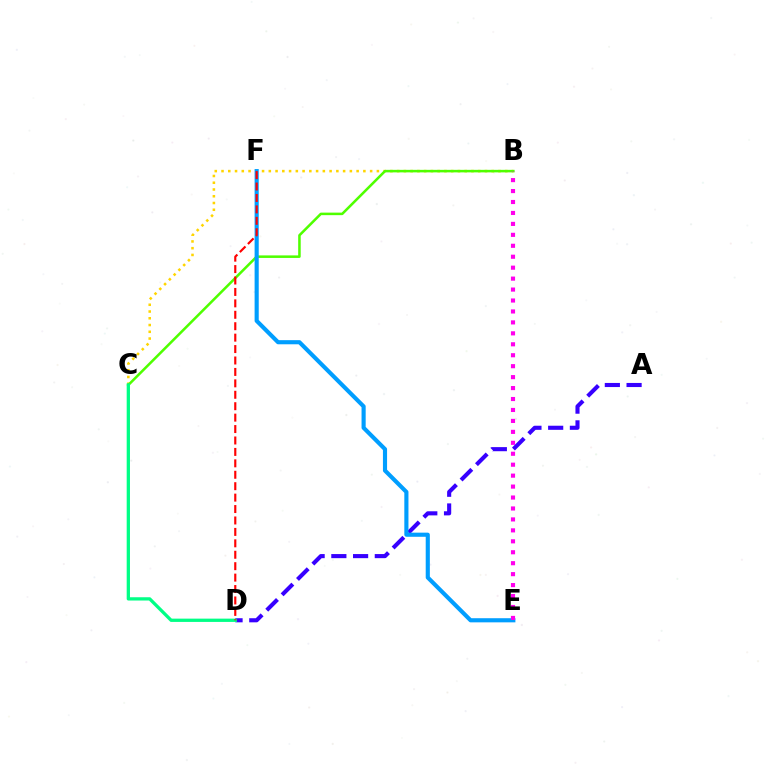{('A', 'D'): [{'color': '#3700ff', 'line_style': 'dashed', 'thickness': 2.95}], ('B', 'C'): [{'color': '#ffd500', 'line_style': 'dotted', 'thickness': 1.84}, {'color': '#4fff00', 'line_style': 'solid', 'thickness': 1.83}], ('E', 'F'): [{'color': '#009eff', 'line_style': 'solid', 'thickness': 2.97}], ('C', 'D'): [{'color': '#00ff86', 'line_style': 'solid', 'thickness': 2.37}], ('B', 'E'): [{'color': '#ff00ed', 'line_style': 'dotted', 'thickness': 2.97}], ('D', 'F'): [{'color': '#ff0000', 'line_style': 'dashed', 'thickness': 1.55}]}